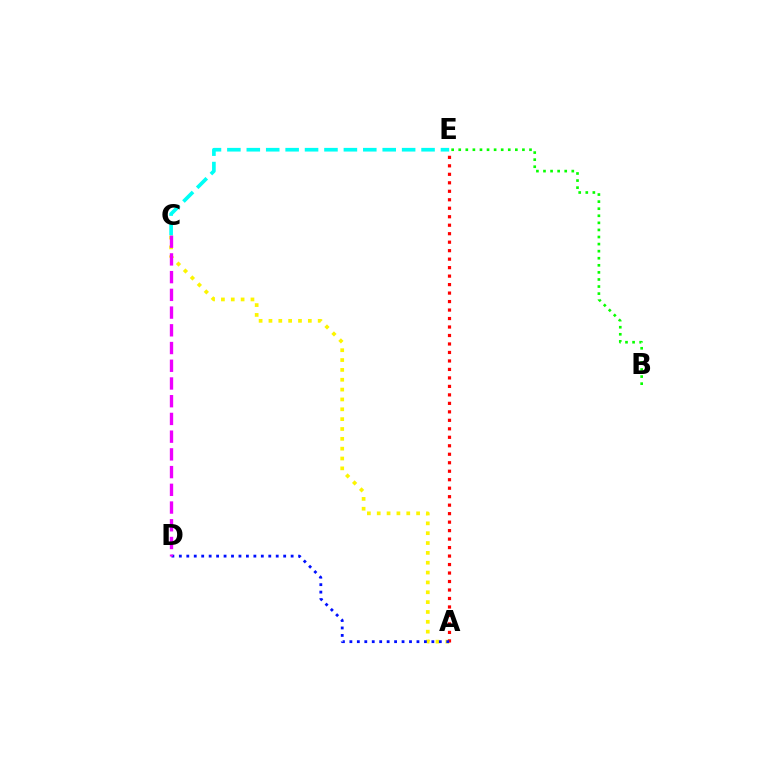{('A', 'C'): [{'color': '#fcf500', 'line_style': 'dotted', 'thickness': 2.68}], ('A', 'E'): [{'color': '#ff0000', 'line_style': 'dotted', 'thickness': 2.3}], ('A', 'D'): [{'color': '#0010ff', 'line_style': 'dotted', 'thickness': 2.02}], ('C', 'D'): [{'color': '#ee00ff', 'line_style': 'dashed', 'thickness': 2.41}], ('B', 'E'): [{'color': '#08ff00', 'line_style': 'dotted', 'thickness': 1.92}], ('C', 'E'): [{'color': '#00fff6', 'line_style': 'dashed', 'thickness': 2.64}]}